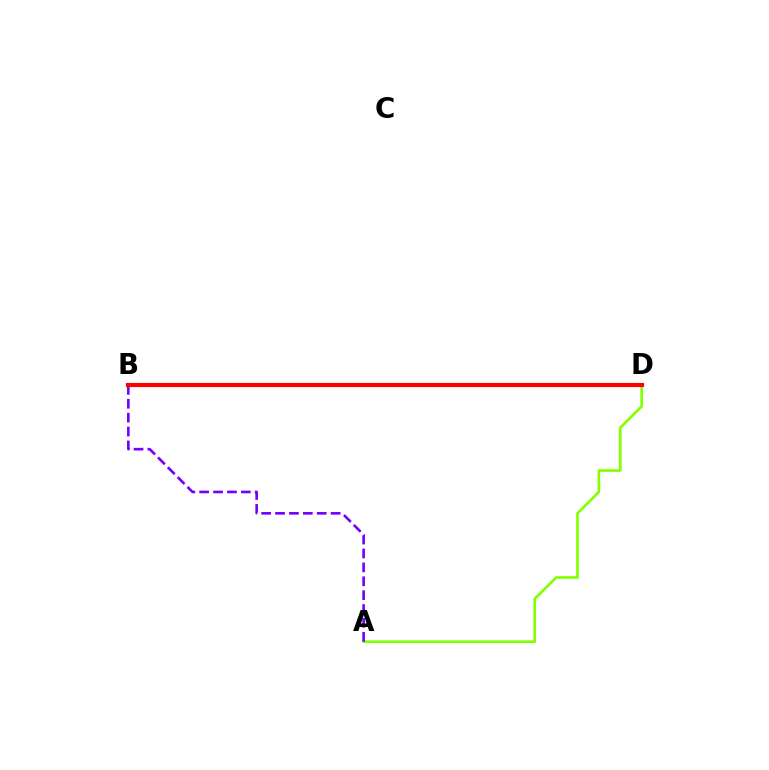{('A', 'D'): [{'color': '#84ff00', 'line_style': 'solid', 'thickness': 1.91}], ('B', 'D'): [{'color': '#00fff6', 'line_style': 'solid', 'thickness': 1.64}, {'color': '#ff0000', 'line_style': 'solid', 'thickness': 2.98}], ('A', 'B'): [{'color': '#7200ff', 'line_style': 'dashed', 'thickness': 1.89}]}